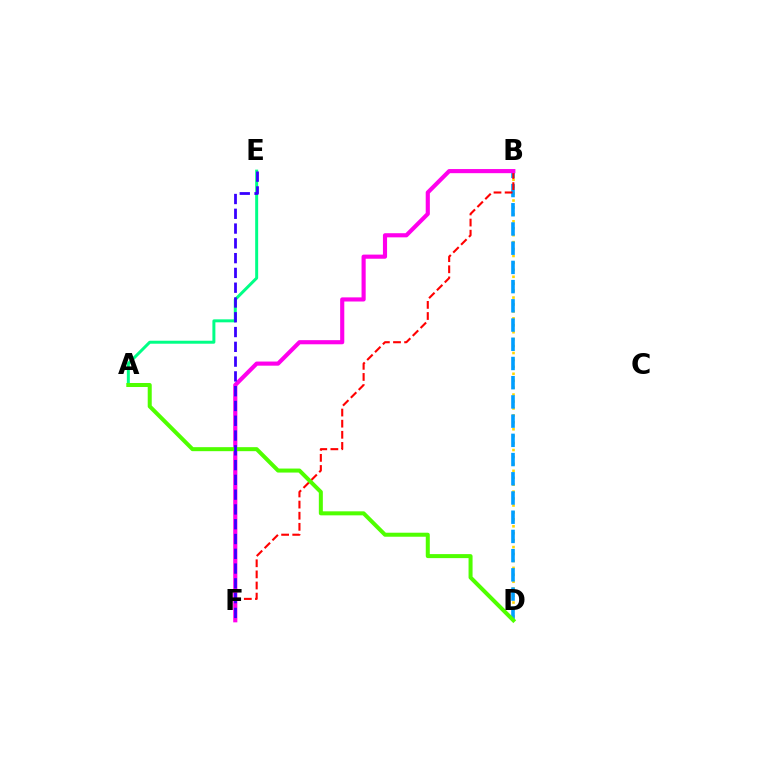{('B', 'D'): [{'color': '#ffd500', 'line_style': 'dotted', 'thickness': 1.88}, {'color': '#009eff', 'line_style': 'dashed', 'thickness': 2.61}], ('A', 'E'): [{'color': '#00ff86', 'line_style': 'solid', 'thickness': 2.15}], ('B', 'F'): [{'color': '#ff0000', 'line_style': 'dashed', 'thickness': 1.51}, {'color': '#ff00ed', 'line_style': 'solid', 'thickness': 2.97}], ('A', 'D'): [{'color': '#4fff00', 'line_style': 'solid', 'thickness': 2.89}], ('E', 'F'): [{'color': '#3700ff', 'line_style': 'dashed', 'thickness': 2.01}]}